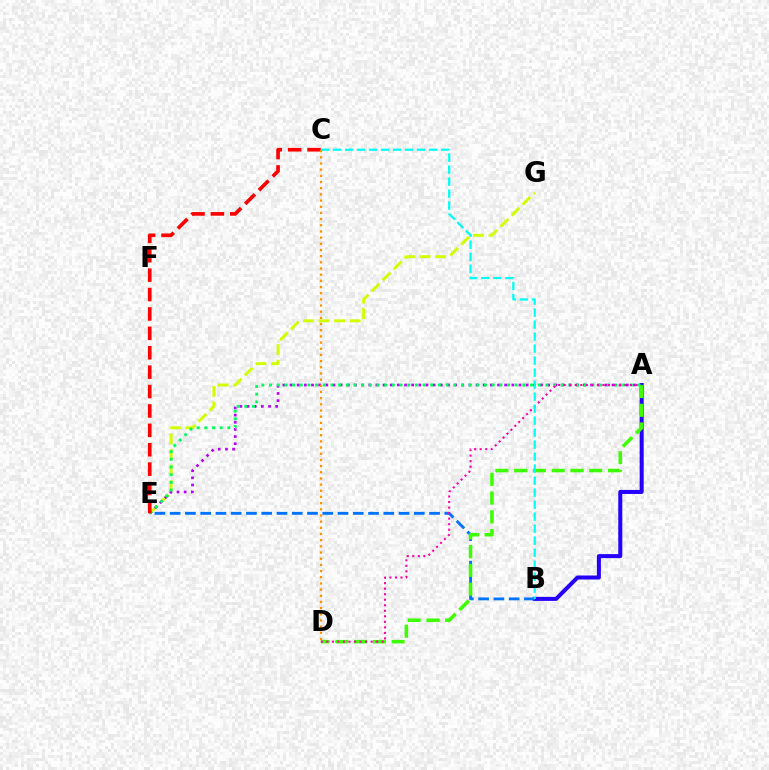{('E', 'G'): [{'color': '#d1ff00', 'line_style': 'dashed', 'thickness': 2.11}], ('A', 'E'): [{'color': '#b900ff', 'line_style': 'dotted', 'thickness': 1.94}, {'color': '#00ff5c', 'line_style': 'dotted', 'thickness': 2.09}], ('A', 'B'): [{'color': '#2500ff', 'line_style': 'solid', 'thickness': 2.9}], ('C', 'E'): [{'color': '#ff0000', 'line_style': 'dashed', 'thickness': 2.64}], ('B', 'E'): [{'color': '#0074ff', 'line_style': 'dashed', 'thickness': 2.07}], ('A', 'D'): [{'color': '#3dff00', 'line_style': 'dashed', 'thickness': 2.55}, {'color': '#ff00ac', 'line_style': 'dotted', 'thickness': 1.5}], ('B', 'C'): [{'color': '#00fff6', 'line_style': 'dashed', 'thickness': 1.63}], ('C', 'D'): [{'color': '#ff9400', 'line_style': 'dotted', 'thickness': 1.68}]}